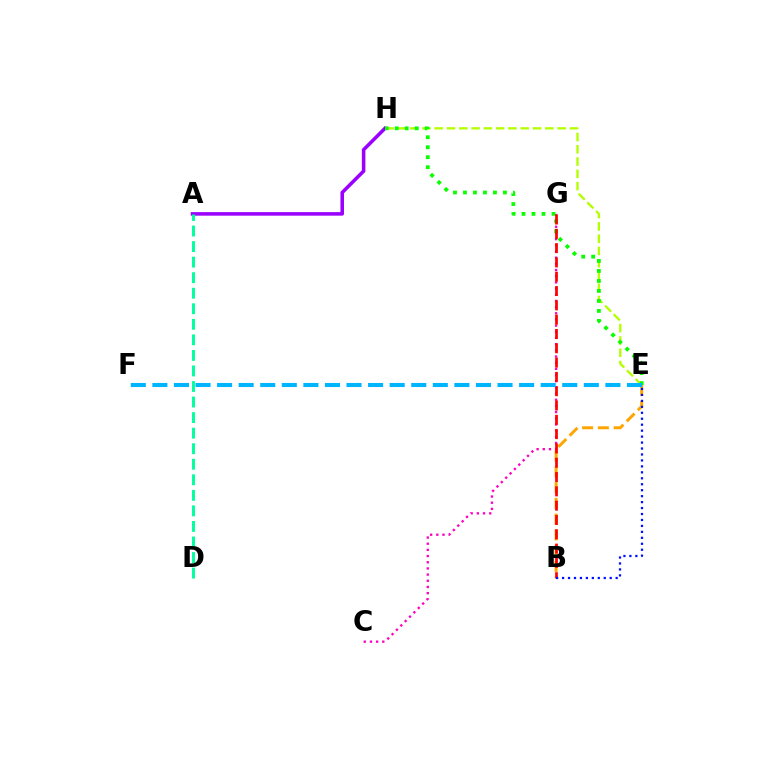{('C', 'G'): [{'color': '#ff00bd', 'line_style': 'dotted', 'thickness': 1.68}], ('E', 'H'): [{'color': '#b3ff00', 'line_style': 'dashed', 'thickness': 1.67}, {'color': '#08ff00', 'line_style': 'dotted', 'thickness': 2.71}], ('A', 'H'): [{'color': '#9b00ff', 'line_style': 'solid', 'thickness': 2.55}], ('A', 'D'): [{'color': '#00ff9d', 'line_style': 'dashed', 'thickness': 2.11}], ('B', 'E'): [{'color': '#ffa500', 'line_style': 'dashed', 'thickness': 2.14}, {'color': '#0010ff', 'line_style': 'dotted', 'thickness': 1.62}], ('B', 'G'): [{'color': '#ff0000', 'line_style': 'dashed', 'thickness': 1.94}], ('E', 'F'): [{'color': '#00b5ff', 'line_style': 'dashed', 'thickness': 2.93}]}